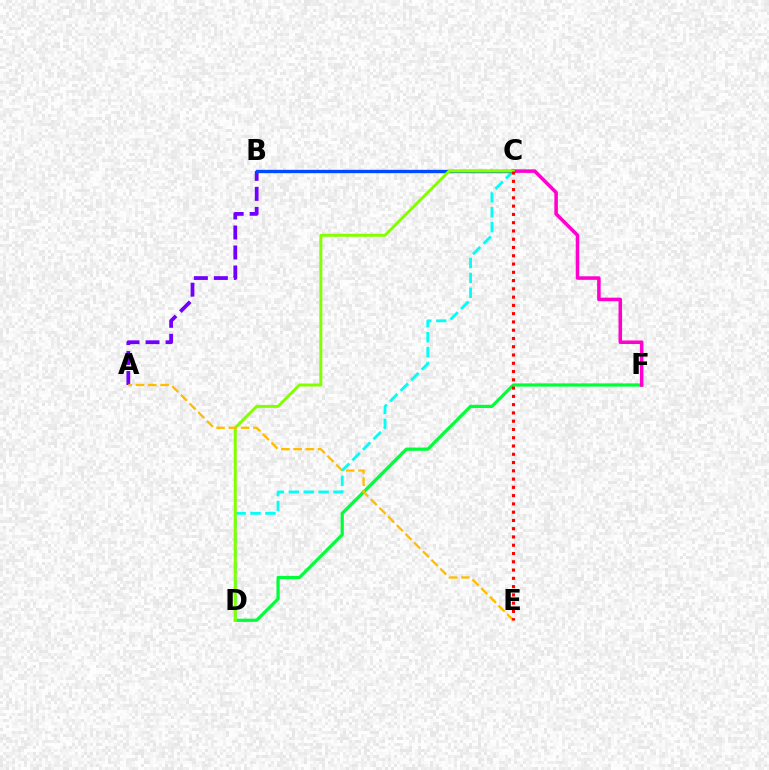{('D', 'F'): [{'color': '#00ff39', 'line_style': 'solid', 'thickness': 2.31}], ('C', 'F'): [{'color': '#ff00cf', 'line_style': 'solid', 'thickness': 2.55}], ('A', 'B'): [{'color': '#7200ff', 'line_style': 'dashed', 'thickness': 2.72}], ('C', 'D'): [{'color': '#00fff6', 'line_style': 'dashed', 'thickness': 2.03}, {'color': '#84ff00', 'line_style': 'solid', 'thickness': 2.14}], ('B', 'C'): [{'color': '#004bff', 'line_style': 'solid', 'thickness': 2.43}], ('A', 'E'): [{'color': '#ffbd00', 'line_style': 'dashed', 'thickness': 1.67}], ('C', 'E'): [{'color': '#ff0000', 'line_style': 'dotted', 'thickness': 2.25}]}